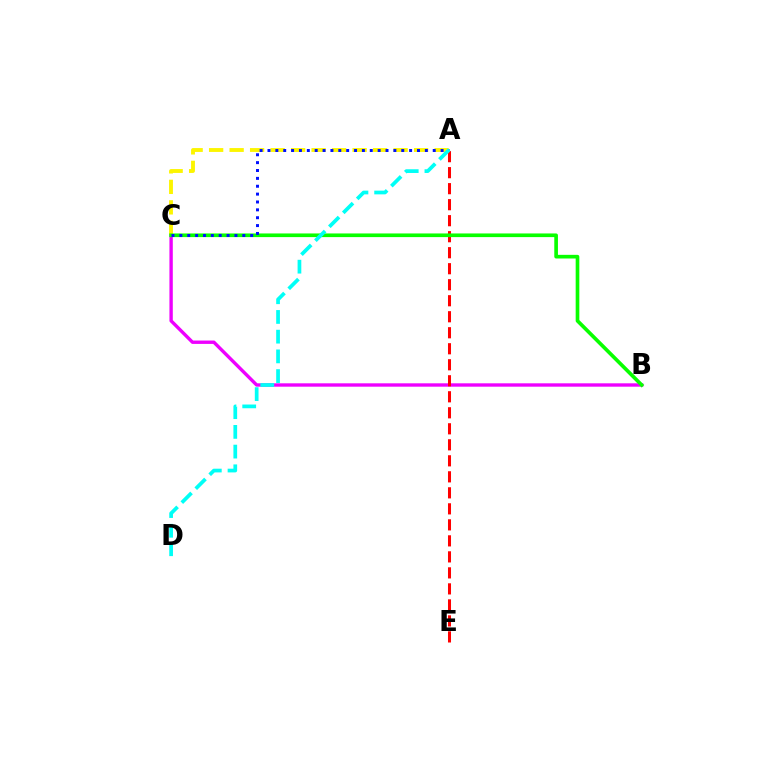{('B', 'C'): [{'color': '#ee00ff', 'line_style': 'solid', 'thickness': 2.43}, {'color': '#08ff00', 'line_style': 'solid', 'thickness': 2.63}], ('A', 'C'): [{'color': '#fcf500', 'line_style': 'dashed', 'thickness': 2.78}, {'color': '#0010ff', 'line_style': 'dotted', 'thickness': 2.14}], ('A', 'E'): [{'color': '#ff0000', 'line_style': 'dashed', 'thickness': 2.17}], ('A', 'D'): [{'color': '#00fff6', 'line_style': 'dashed', 'thickness': 2.68}]}